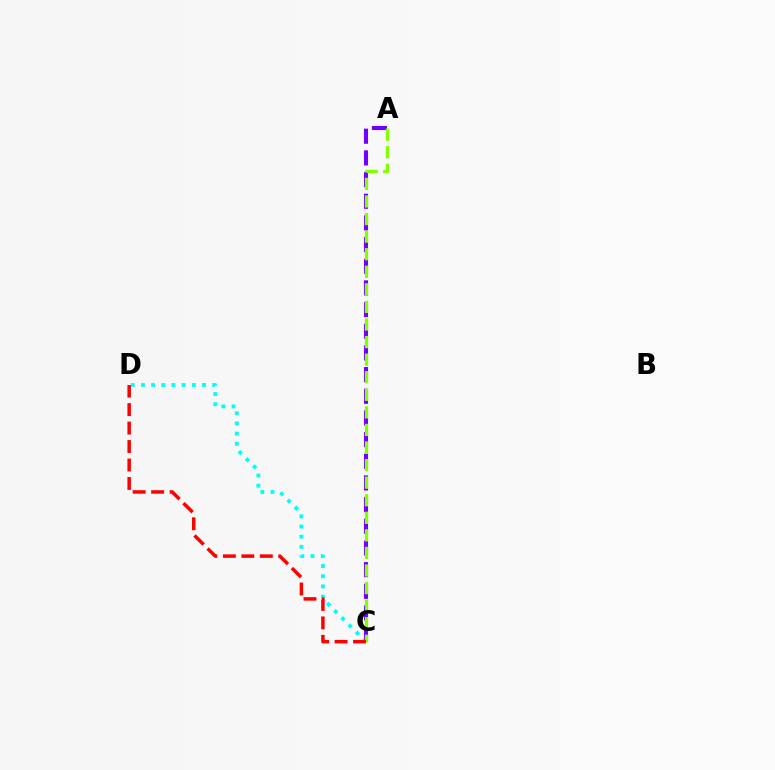{('C', 'D'): [{'color': '#00fff6', 'line_style': 'dotted', 'thickness': 2.77}, {'color': '#ff0000', 'line_style': 'dashed', 'thickness': 2.51}], ('A', 'C'): [{'color': '#7200ff', 'line_style': 'dashed', 'thickness': 2.94}, {'color': '#84ff00', 'line_style': 'dashed', 'thickness': 2.39}]}